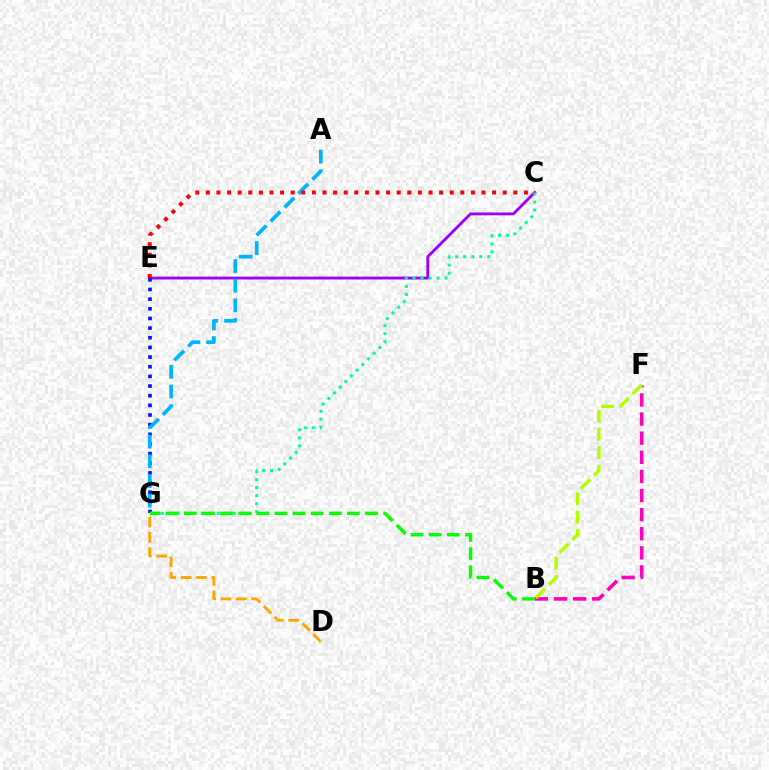{('B', 'F'): [{'color': '#ff00bd', 'line_style': 'dashed', 'thickness': 2.6}, {'color': '#b3ff00', 'line_style': 'dashed', 'thickness': 2.49}], ('C', 'E'): [{'color': '#9b00ff', 'line_style': 'solid', 'thickness': 2.06}, {'color': '#ff0000', 'line_style': 'dotted', 'thickness': 2.88}], ('D', 'G'): [{'color': '#ffa500', 'line_style': 'dashed', 'thickness': 2.08}], ('C', 'G'): [{'color': '#00ff9d', 'line_style': 'dotted', 'thickness': 2.18}], ('E', 'G'): [{'color': '#0010ff', 'line_style': 'dotted', 'thickness': 2.62}], ('A', 'G'): [{'color': '#00b5ff', 'line_style': 'dashed', 'thickness': 2.67}], ('B', 'G'): [{'color': '#08ff00', 'line_style': 'dashed', 'thickness': 2.46}]}